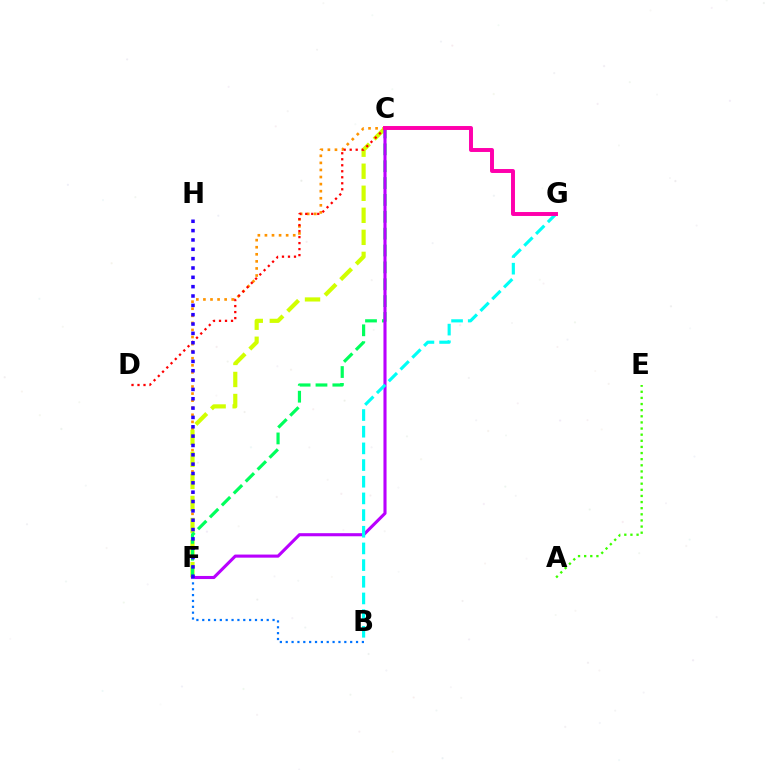{('C', 'F'): [{'color': '#ff9400', 'line_style': 'dotted', 'thickness': 1.92}, {'color': '#d1ff00', 'line_style': 'dashed', 'thickness': 2.99}, {'color': '#00ff5c', 'line_style': 'dashed', 'thickness': 2.29}, {'color': '#b900ff', 'line_style': 'solid', 'thickness': 2.23}], ('C', 'D'): [{'color': '#ff0000', 'line_style': 'dotted', 'thickness': 1.63}], ('A', 'E'): [{'color': '#3dff00', 'line_style': 'dotted', 'thickness': 1.66}], ('B', 'F'): [{'color': '#0074ff', 'line_style': 'dotted', 'thickness': 1.59}], ('B', 'G'): [{'color': '#00fff6', 'line_style': 'dashed', 'thickness': 2.27}], ('C', 'G'): [{'color': '#ff00ac', 'line_style': 'solid', 'thickness': 2.84}], ('F', 'H'): [{'color': '#2500ff', 'line_style': 'dotted', 'thickness': 2.54}]}